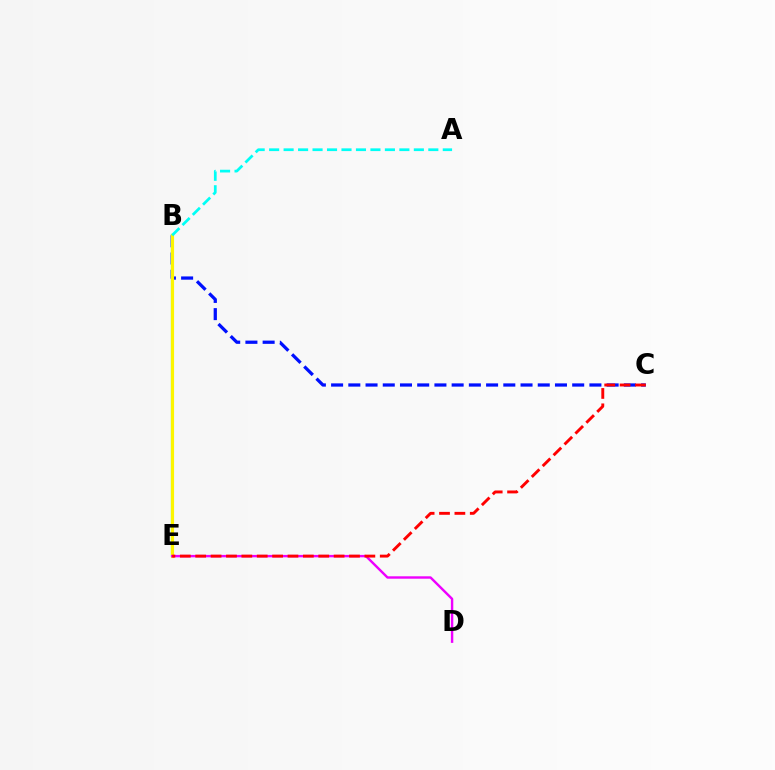{('B', 'C'): [{'color': '#0010ff', 'line_style': 'dashed', 'thickness': 2.34}], ('B', 'E'): [{'color': '#08ff00', 'line_style': 'solid', 'thickness': 1.54}, {'color': '#fcf500', 'line_style': 'solid', 'thickness': 2.27}], ('D', 'E'): [{'color': '#ee00ff', 'line_style': 'solid', 'thickness': 1.73}], ('A', 'B'): [{'color': '#00fff6', 'line_style': 'dashed', 'thickness': 1.97}], ('C', 'E'): [{'color': '#ff0000', 'line_style': 'dashed', 'thickness': 2.09}]}